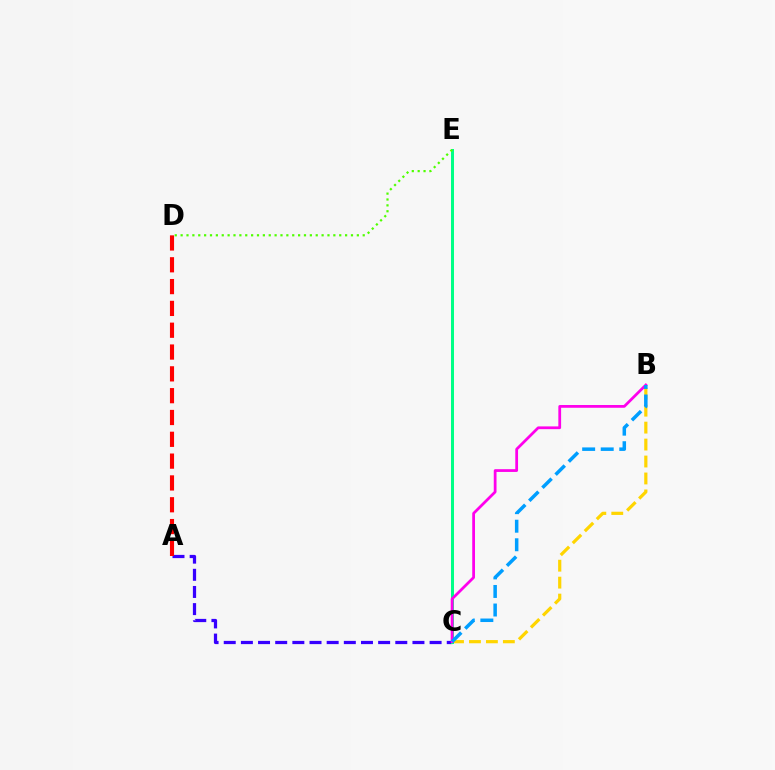{('B', 'C'): [{'color': '#ffd500', 'line_style': 'dashed', 'thickness': 2.3}, {'color': '#ff00ed', 'line_style': 'solid', 'thickness': 1.99}, {'color': '#009eff', 'line_style': 'dashed', 'thickness': 2.52}], ('A', 'C'): [{'color': '#3700ff', 'line_style': 'dashed', 'thickness': 2.33}], ('C', 'E'): [{'color': '#00ff86', 'line_style': 'solid', 'thickness': 2.16}], ('D', 'E'): [{'color': '#4fff00', 'line_style': 'dotted', 'thickness': 1.6}], ('A', 'D'): [{'color': '#ff0000', 'line_style': 'dashed', 'thickness': 2.96}]}